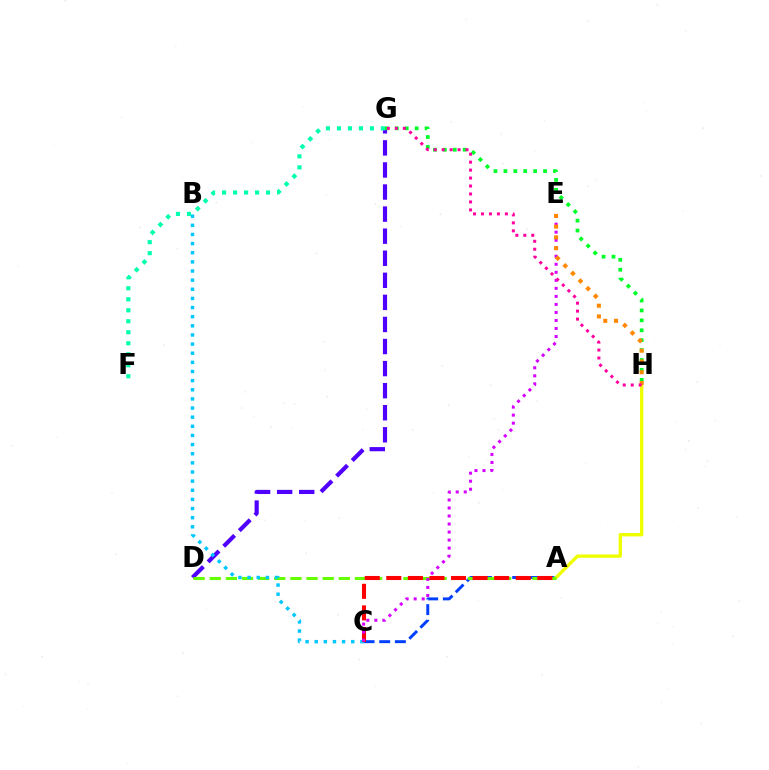{('D', 'G'): [{'color': '#4f00ff', 'line_style': 'dashed', 'thickness': 3.0}], ('A', 'C'): [{'color': '#003fff', 'line_style': 'dashed', 'thickness': 2.13}, {'color': '#ff0000', 'line_style': 'dashed', 'thickness': 2.93}], ('A', 'H'): [{'color': '#eeff00', 'line_style': 'solid', 'thickness': 2.4}], ('A', 'D'): [{'color': '#66ff00', 'line_style': 'dashed', 'thickness': 2.19}], ('G', 'H'): [{'color': '#00ff27', 'line_style': 'dotted', 'thickness': 2.69}, {'color': '#ff00a0', 'line_style': 'dotted', 'thickness': 2.16}], ('B', 'C'): [{'color': '#00c7ff', 'line_style': 'dotted', 'thickness': 2.48}], ('C', 'E'): [{'color': '#d600ff', 'line_style': 'dotted', 'thickness': 2.18}], ('E', 'H'): [{'color': '#ff8800', 'line_style': 'dotted', 'thickness': 2.92}], ('F', 'G'): [{'color': '#00ffaf', 'line_style': 'dotted', 'thickness': 2.99}]}